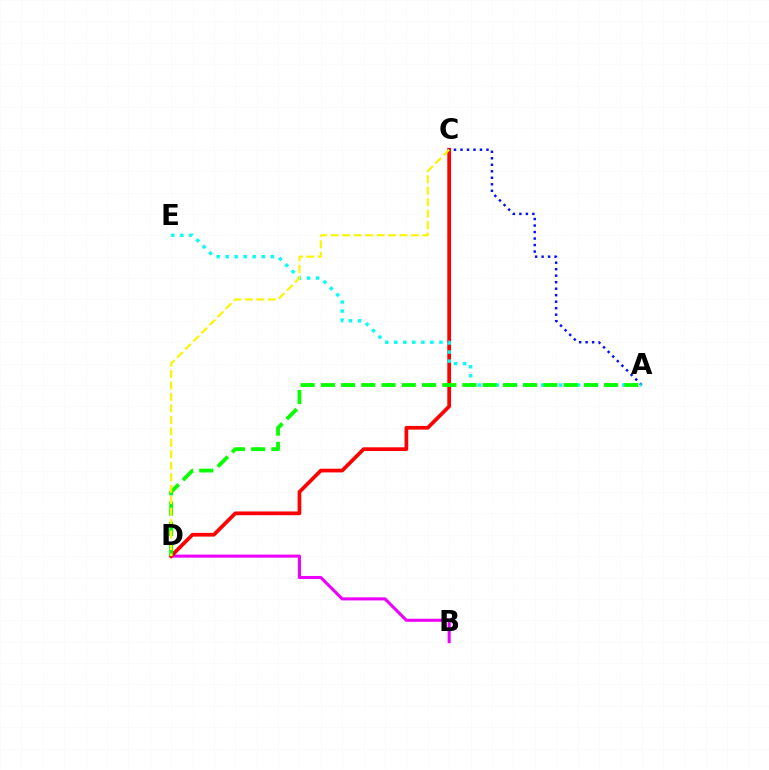{('B', 'D'): [{'color': '#ee00ff', 'line_style': 'solid', 'thickness': 2.21}], ('C', 'D'): [{'color': '#ff0000', 'line_style': 'solid', 'thickness': 2.67}, {'color': '#fcf500', 'line_style': 'dashed', 'thickness': 1.56}], ('A', 'C'): [{'color': '#0010ff', 'line_style': 'dotted', 'thickness': 1.77}], ('A', 'E'): [{'color': '#00fff6', 'line_style': 'dotted', 'thickness': 2.45}], ('A', 'D'): [{'color': '#08ff00', 'line_style': 'dashed', 'thickness': 2.75}]}